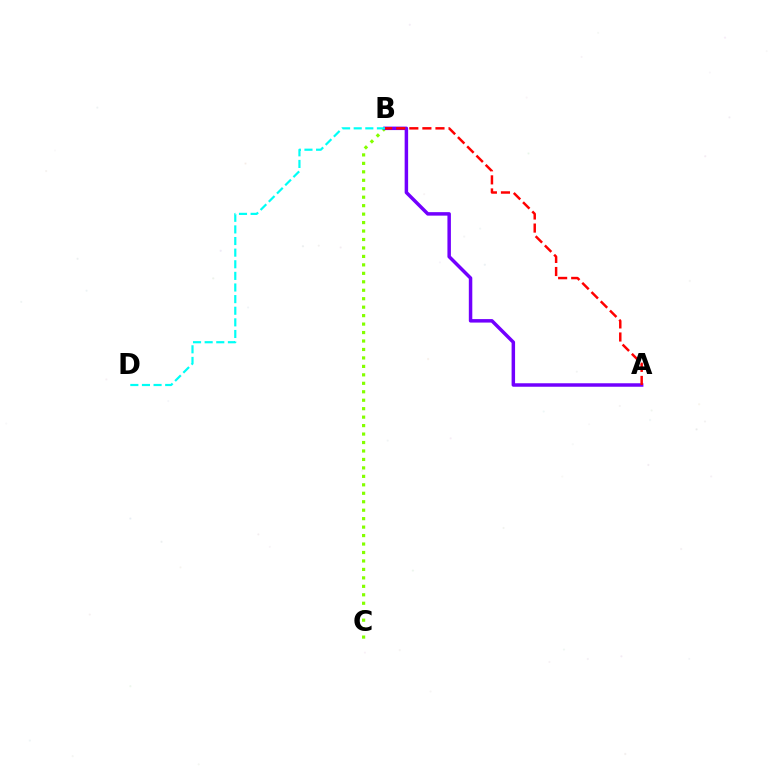{('B', 'C'): [{'color': '#84ff00', 'line_style': 'dotted', 'thickness': 2.3}], ('A', 'B'): [{'color': '#7200ff', 'line_style': 'solid', 'thickness': 2.51}, {'color': '#ff0000', 'line_style': 'dashed', 'thickness': 1.78}], ('B', 'D'): [{'color': '#00fff6', 'line_style': 'dashed', 'thickness': 1.58}]}